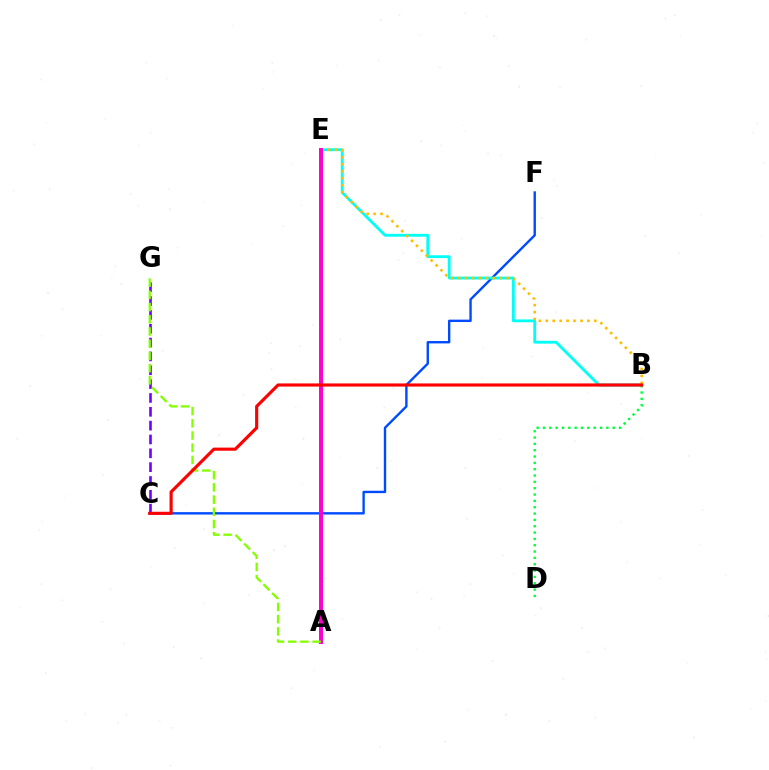{('C', 'F'): [{'color': '#004bff', 'line_style': 'solid', 'thickness': 1.72}], ('B', 'E'): [{'color': '#00fff6', 'line_style': 'solid', 'thickness': 2.04}, {'color': '#ffbd00', 'line_style': 'dotted', 'thickness': 1.89}], ('C', 'G'): [{'color': '#7200ff', 'line_style': 'dashed', 'thickness': 1.88}], ('B', 'D'): [{'color': '#00ff39', 'line_style': 'dotted', 'thickness': 1.72}], ('A', 'E'): [{'color': '#ff00cf', 'line_style': 'solid', 'thickness': 2.86}], ('A', 'G'): [{'color': '#84ff00', 'line_style': 'dashed', 'thickness': 1.66}], ('B', 'C'): [{'color': '#ff0000', 'line_style': 'solid', 'thickness': 2.26}]}